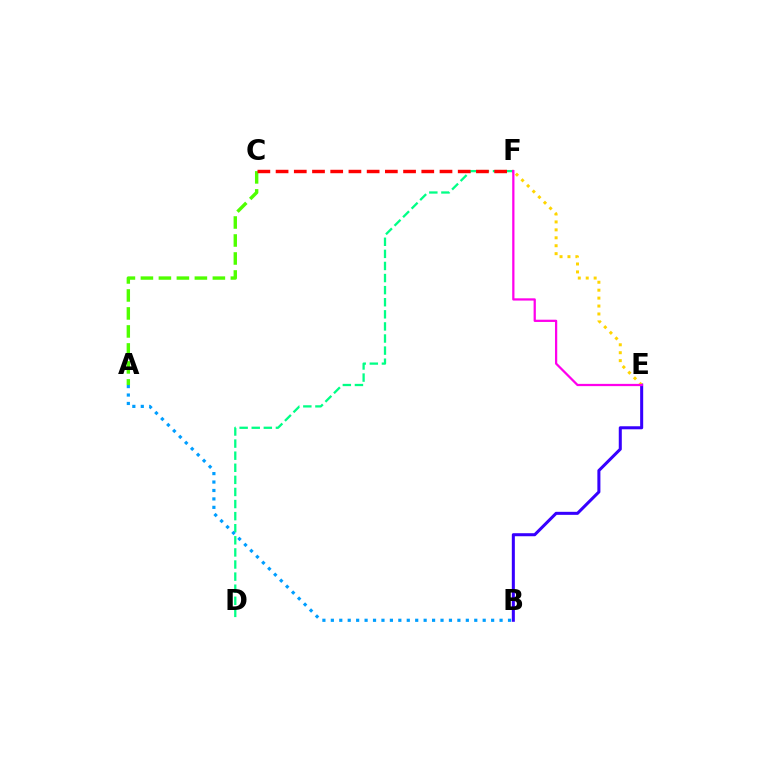{('B', 'E'): [{'color': '#3700ff', 'line_style': 'solid', 'thickness': 2.19}], ('A', 'C'): [{'color': '#4fff00', 'line_style': 'dashed', 'thickness': 2.44}], ('D', 'F'): [{'color': '#00ff86', 'line_style': 'dashed', 'thickness': 1.64}], ('A', 'B'): [{'color': '#009eff', 'line_style': 'dotted', 'thickness': 2.29}], ('C', 'F'): [{'color': '#ff0000', 'line_style': 'dashed', 'thickness': 2.47}], ('E', 'F'): [{'color': '#ffd500', 'line_style': 'dotted', 'thickness': 2.15}, {'color': '#ff00ed', 'line_style': 'solid', 'thickness': 1.62}]}